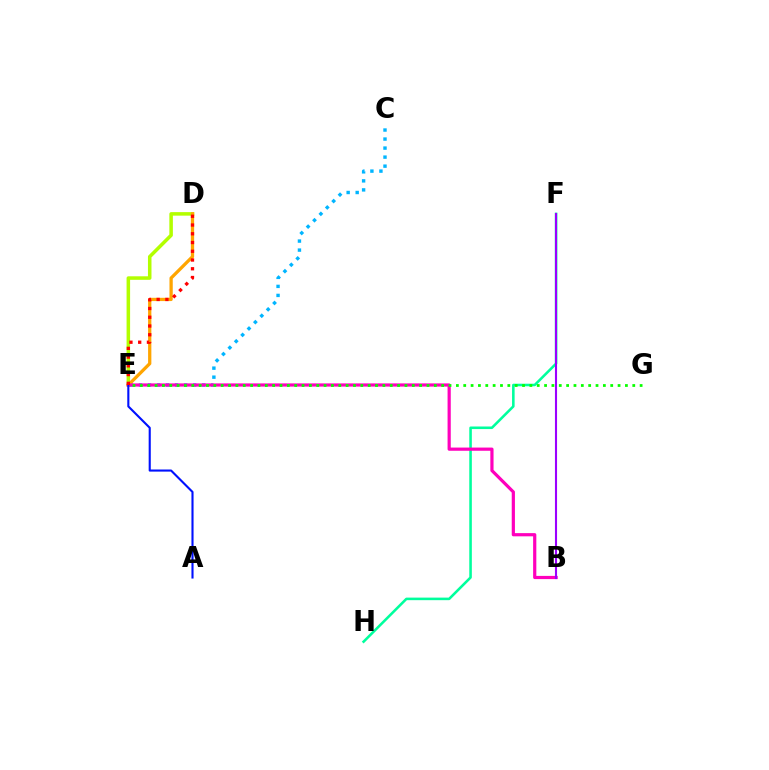{('C', 'E'): [{'color': '#00b5ff', 'line_style': 'dotted', 'thickness': 2.45}], ('D', 'E'): [{'color': '#b3ff00', 'line_style': 'solid', 'thickness': 2.54}, {'color': '#ffa500', 'line_style': 'solid', 'thickness': 2.36}, {'color': '#ff0000', 'line_style': 'dotted', 'thickness': 2.38}], ('F', 'H'): [{'color': '#00ff9d', 'line_style': 'solid', 'thickness': 1.85}], ('B', 'E'): [{'color': '#ff00bd', 'line_style': 'solid', 'thickness': 2.3}], ('B', 'F'): [{'color': '#9b00ff', 'line_style': 'solid', 'thickness': 1.51}], ('A', 'E'): [{'color': '#0010ff', 'line_style': 'solid', 'thickness': 1.52}], ('E', 'G'): [{'color': '#08ff00', 'line_style': 'dotted', 'thickness': 2.0}]}